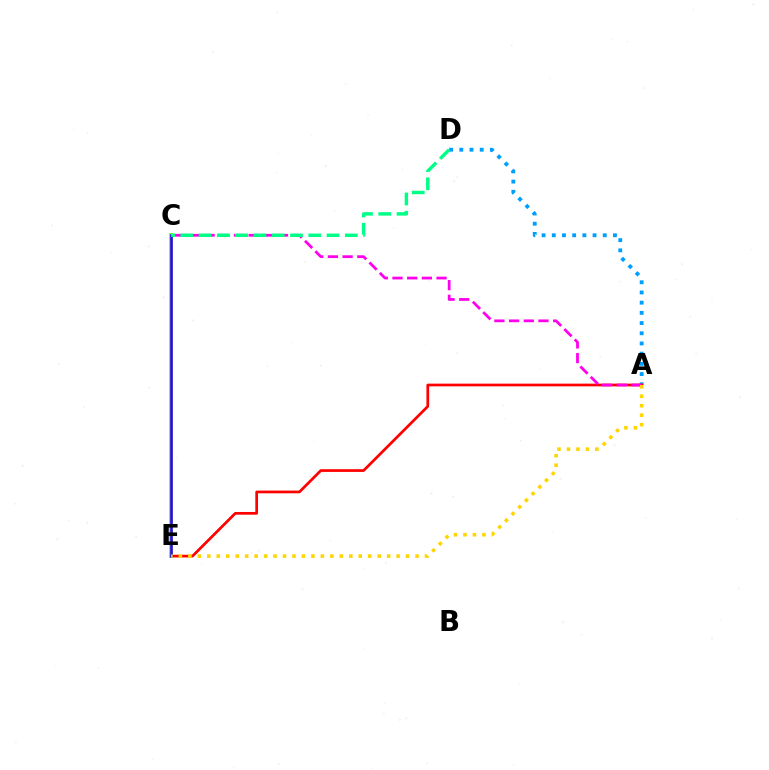{('A', 'D'): [{'color': '#009eff', 'line_style': 'dotted', 'thickness': 2.77}], ('A', 'E'): [{'color': '#ff0000', 'line_style': 'solid', 'thickness': 1.96}, {'color': '#ffd500', 'line_style': 'dotted', 'thickness': 2.57}], ('A', 'C'): [{'color': '#ff00ed', 'line_style': 'dashed', 'thickness': 2.0}], ('C', 'E'): [{'color': '#4fff00', 'line_style': 'solid', 'thickness': 2.6}, {'color': '#3700ff', 'line_style': 'solid', 'thickness': 1.85}], ('C', 'D'): [{'color': '#00ff86', 'line_style': 'dashed', 'thickness': 2.48}]}